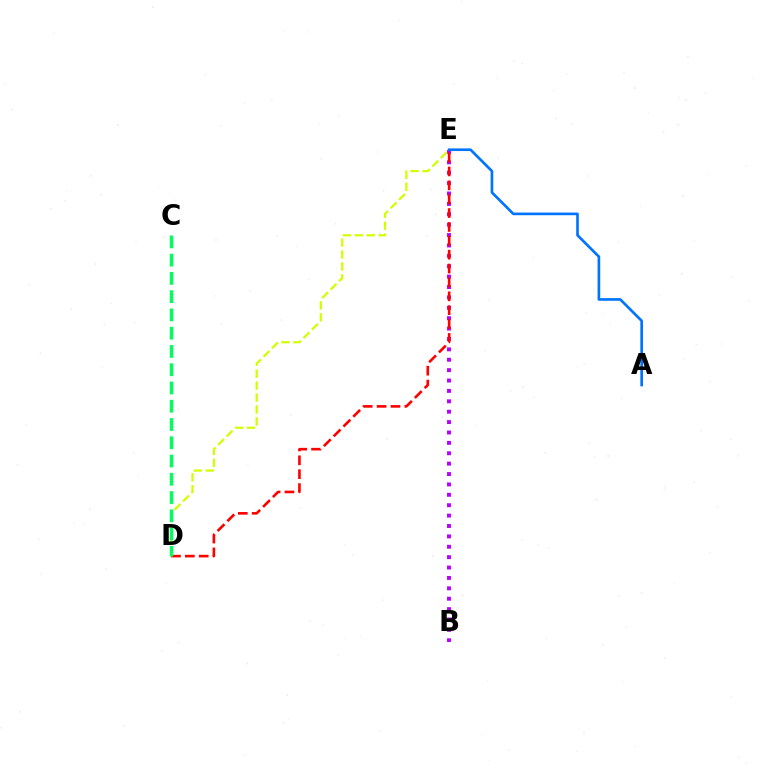{('B', 'E'): [{'color': '#b900ff', 'line_style': 'dotted', 'thickness': 2.82}], ('D', 'E'): [{'color': '#d1ff00', 'line_style': 'dashed', 'thickness': 1.62}, {'color': '#ff0000', 'line_style': 'dashed', 'thickness': 1.88}], ('C', 'D'): [{'color': '#00ff5c', 'line_style': 'dashed', 'thickness': 2.48}], ('A', 'E'): [{'color': '#0074ff', 'line_style': 'solid', 'thickness': 1.91}]}